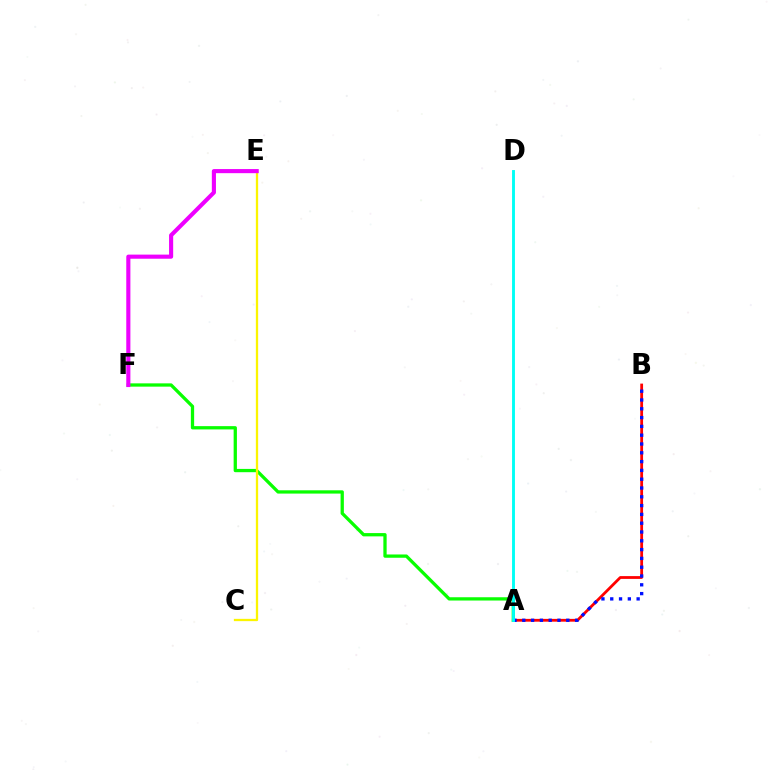{('A', 'B'): [{'color': '#ff0000', 'line_style': 'solid', 'thickness': 2.01}, {'color': '#0010ff', 'line_style': 'dotted', 'thickness': 2.39}], ('A', 'F'): [{'color': '#08ff00', 'line_style': 'solid', 'thickness': 2.36}], ('C', 'E'): [{'color': '#fcf500', 'line_style': 'solid', 'thickness': 1.65}], ('E', 'F'): [{'color': '#ee00ff', 'line_style': 'solid', 'thickness': 2.96}], ('A', 'D'): [{'color': '#00fff6', 'line_style': 'solid', 'thickness': 2.08}]}